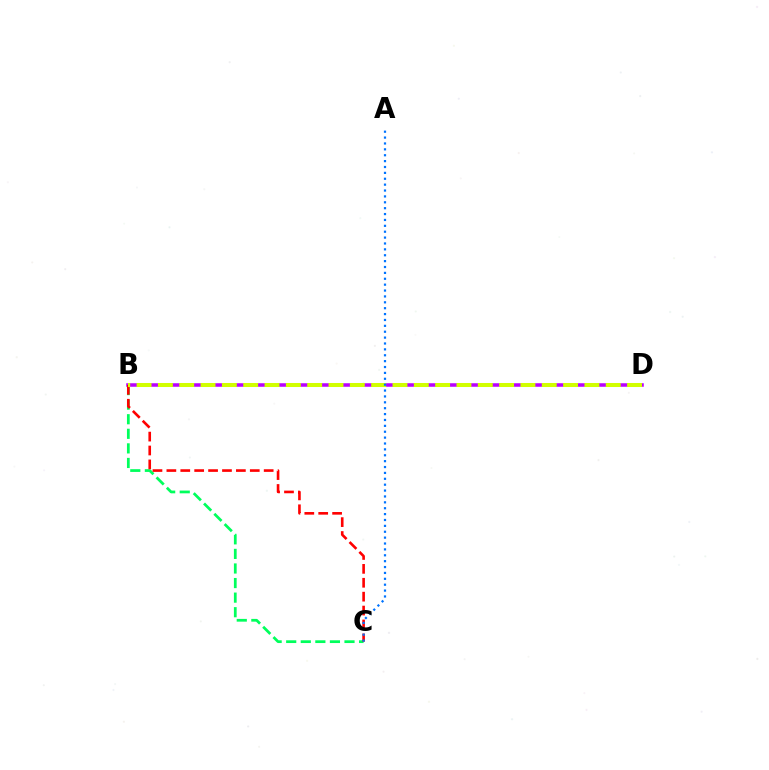{('B', 'D'): [{'color': '#b900ff', 'line_style': 'solid', 'thickness': 2.54}, {'color': '#d1ff00', 'line_style': 'dashed', 'thickness': 2.9}], ('B', 'C'): [{'color': '#00ff5c', 'line_style': 'dashed', 'thickness': 1.98}, {'color': '#ff0000', 'line_style': 'dashed', 'thickness': 1.89}], ('A', 'C'): [{'color': '#0074ff', 'line_style': 'dotted', 'thickness': 1.6}]}